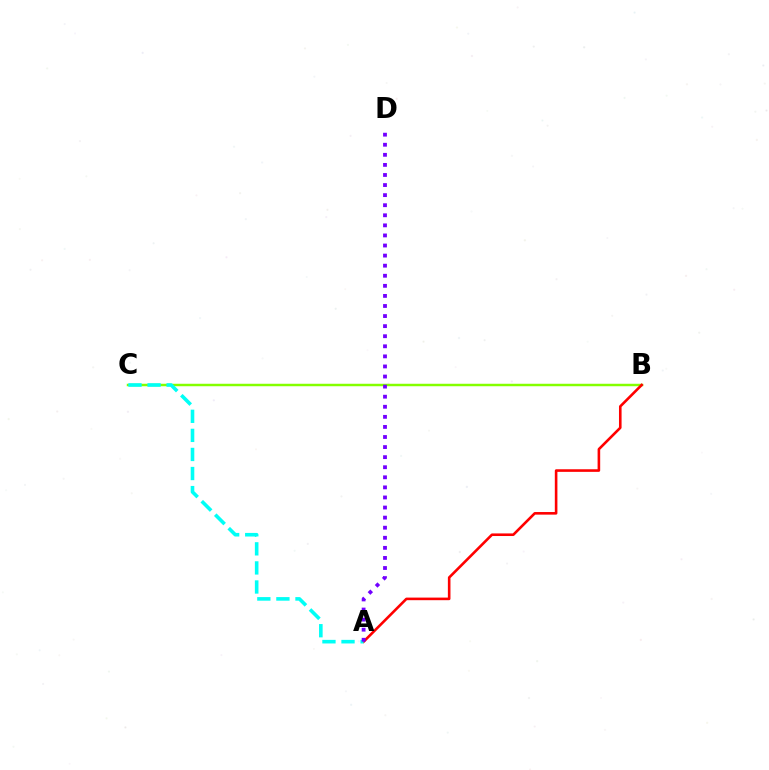{('B', 'C'): [{'color': '#84ff00', 'line_style': 'solid', 'thickness': 1.78}], ('A', 'B'): [{'color': '#ff0000', 'line_style': 'solid', 'thickness': 1.87}], ('A', 'C'): [{'color': '#00fff6', 'line_style': 'dashed', 'thickness': 2.59}], ('A', 'D'): [{'color': '#7200ff', 'line_style': 'dotted', 'thickness': 2.74}]}